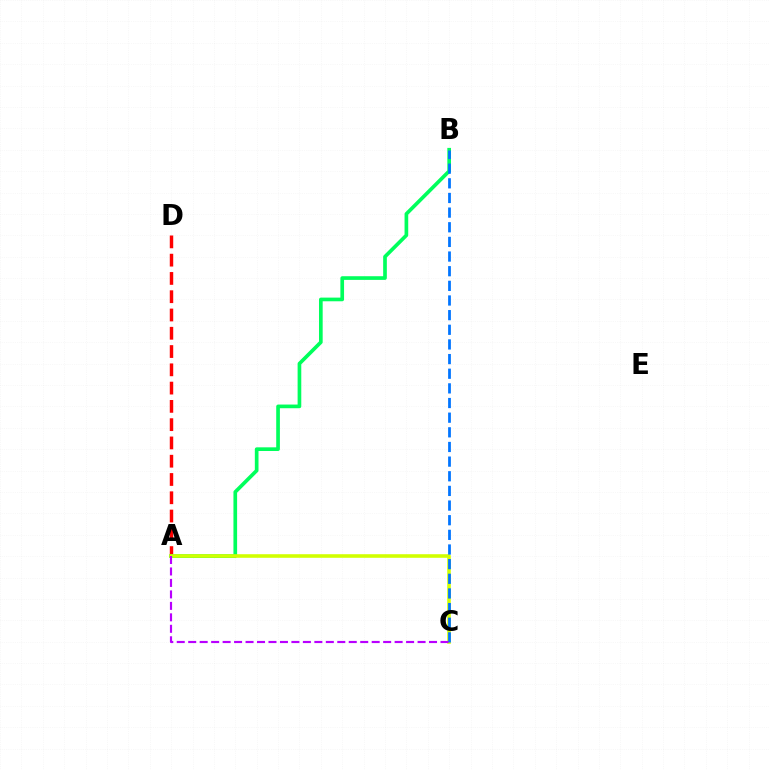{('A', 'D'): [{'color': '#ff0000', 'line_style': 'dashed', 'thickness': 2.48}], ('A', 'B'): [{'color': '#00ff5c', 'line_style': 'solid', 'thickness': 2.64}], ('A', 'C'): [{'color': '#d1ff00', 'line_style': 'solid', 'thickness': 2.57}, {'color': '#b900ff', 'line_style': 'dashed', 'thickness': 1.56}], ('B', 'C'): [{'color': '#0074ff', 'line_style': 'dashed', 'thickness': 1.99}]}